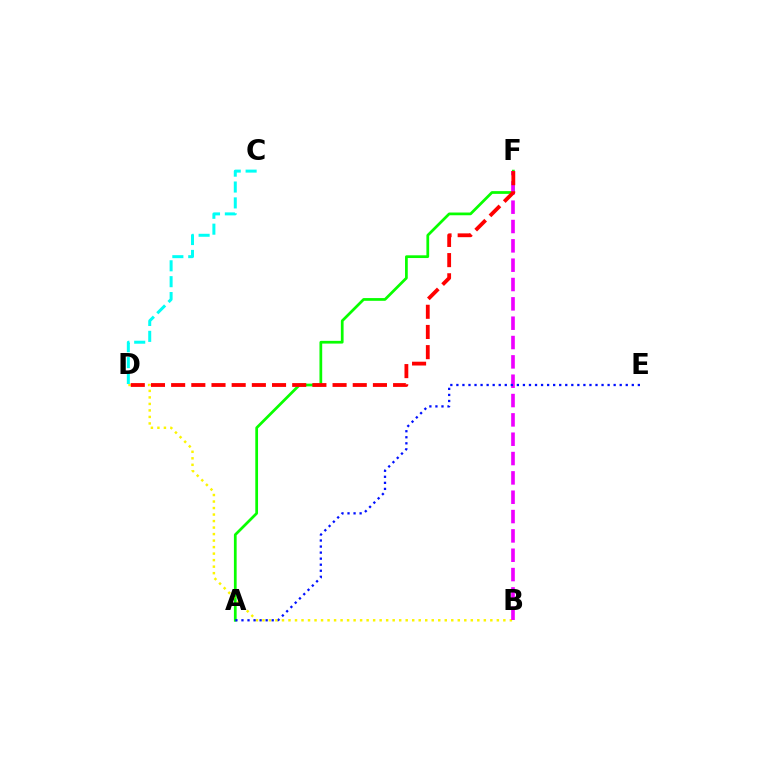{('A', 'F'): [{'color': '#08ff00', 'line_style': 'solid', 'thickness': 1.97}], ('B', 'D'): [{'color': '#fcf500', 'line_style': 'dotted', 'thickness': 1.77}], ('B', 'F'): [{'color': '#ee00ff', 'line_style': 'dashed', 'thickness': 2.63}], ('C', 'D'): [{'color': '#00fff6', 'line_style': 'dashed', 'thickness': 2.16}], ('A', 'E'): [{'color': '#0010ff', 'line_style': 'dotted', 'thickness': 1.64}], ('D', 'F'): [{'color': '#ff0000', 'line_style': 'dashed', 'thickness': 2.74}]}